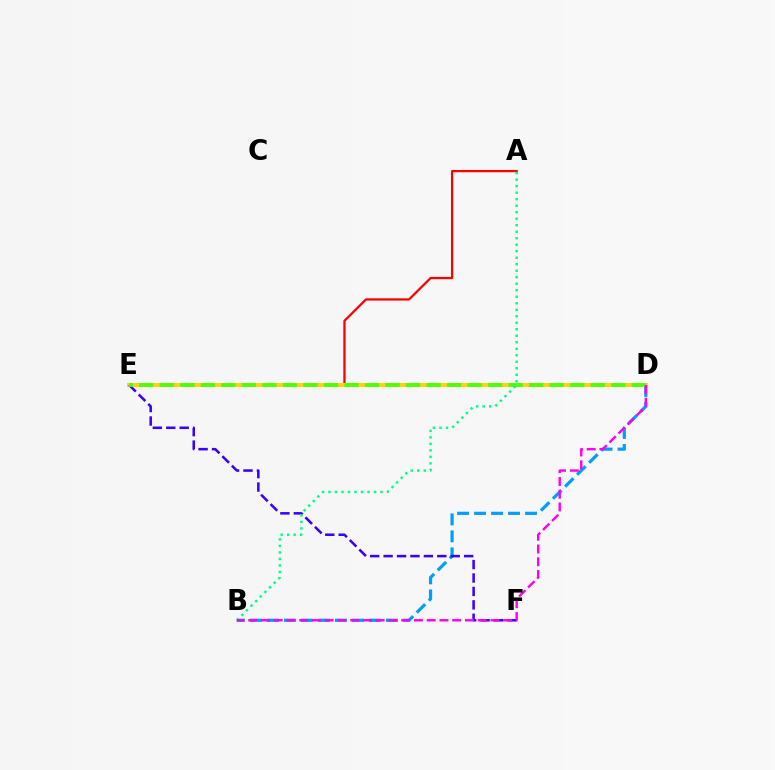{('B', 'D'): [{'color': '#009eff', 'line_style': 'dashed', 'thickness': 2.31}, {'color': '#ff00ed', 'line_style': 'dashed', 'thickness': 1.73}], ('A', 'E'): [{'color': '#ff0000', 'line_style': 'solid', 'thickness': 1.63}], ('D', 'E'): [{'color': '#ffd500', 'line_style': 'solid', 'thickness': 2.86}, {'color': '#4fff00', 'line_style': 'dashed', 'thickness': 2.79}], ('E', 'F'): [{'color': '#3700ff', 'line_style': 'dashed', 'thickness': 1.82}], ('A', 'B'): [{'color': '#00ff86', 'line_style': 'dotted', 'thickness': 1.77}]}